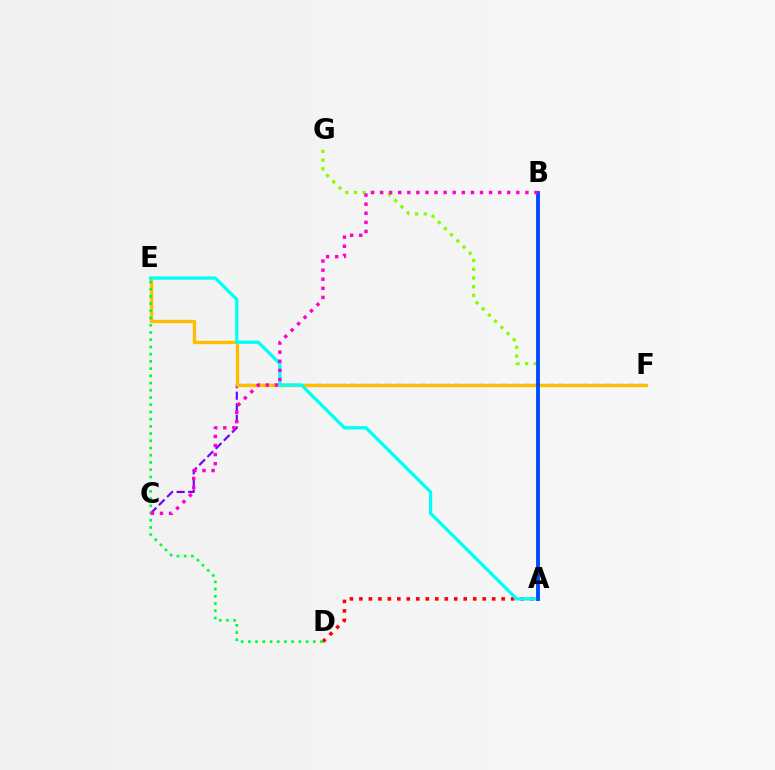{('A', 'D'): [{'color': '#ff0000', 'line_style': 'dotted', 'thickness': 2.58}], ('C', 'F'): [{'color': '#7200ff', 'line_style': 'dashed', 'thickness': 1.57}], ('A', 'G'): [{'color': '#84ff00', 'line_style': 'dotted', 'thickness': 2.37}], ('E', 'F'): [{'color': '#ffbd00', 'line_style': 'solid', 'thickness': 2.37}], ('A', 'E'): [{'color': '#00fff6', 'line_style': 'solid', 'thickness': 2.36}], ('A', 'B'): [{'color': '#004bff', 'line_style': 'solid', 'thickness': 2.78}], ('D', 'E'): [{'color': '#00ff39', 'line_style': 'dotted', 'thickness': 1.96}], ('B', 'C'): [{'color': '#ff00cf', 'line_style': 'dotted', 'thickness': 2.47}]}